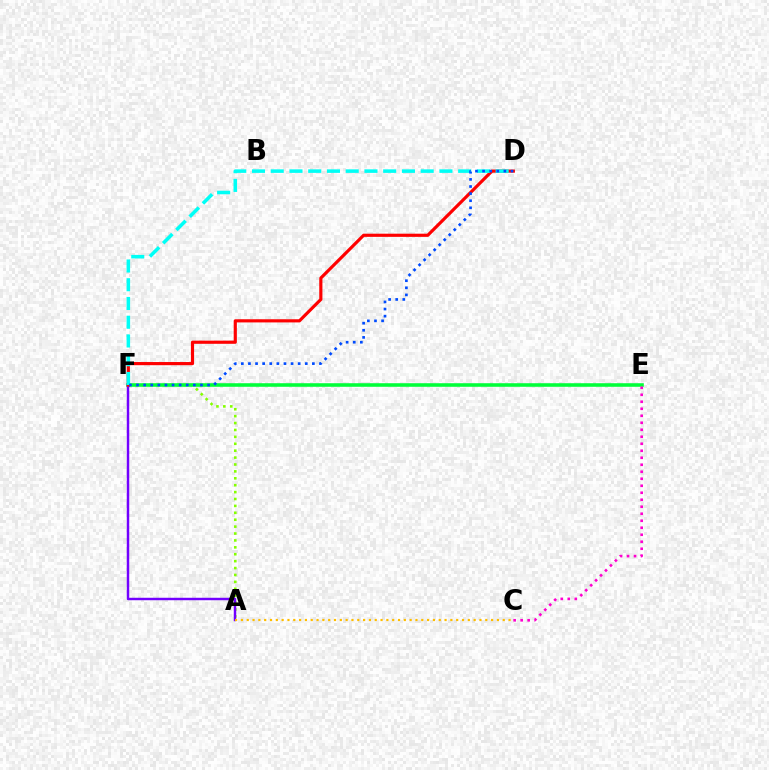{('A', 'F'): [{'color': '#84ff00', 'line_style': 'dotted', 'thickness': 1.88}, {'color': '#7200ff', 'line_style': 'solid', 'thickness': 1.77}], ('E', 'F'): [{'color': '#00ff39', 'line_style': 'solid', 'thickness': 2.57}], ('C', 'E'): [{'color': '#ff00cf', 'line_style': 'dotted', 'thickness': 1.9}], ('D', 'F'): [{'color': '#ff0000', 'line_style': 'solid', 'thickness': 2.28}, {'color': '#00fff6', 'line_style': 'dashed', 'thickness': 2.55}, {'color': '#004bff', 'line_style': 'dotted', 'thickness': 1.93}], ('A', 'C'): [{'color': '#ffbd00', 'line_style': 'dotted', 'thickness': 1.58}]}